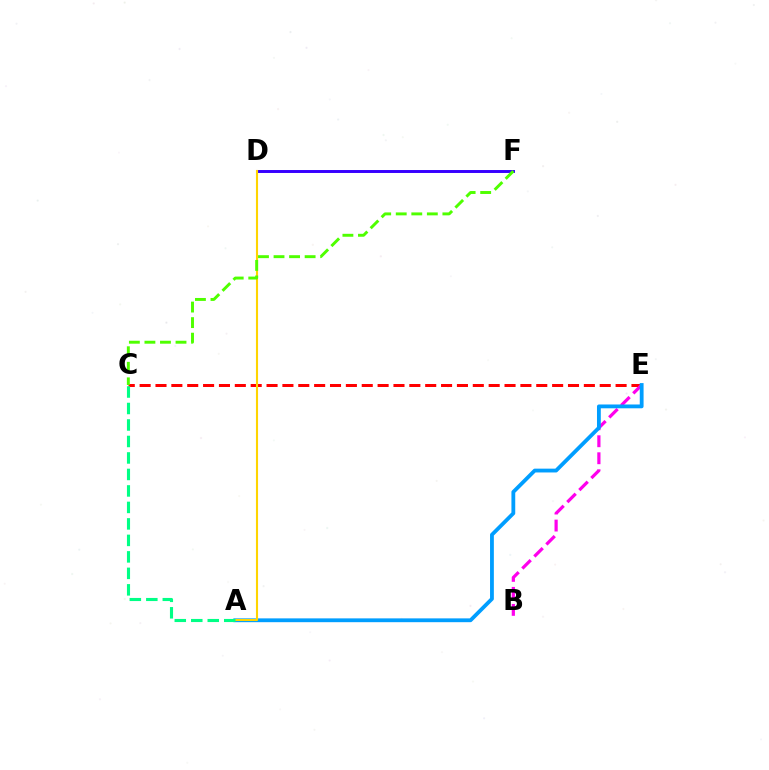{('C', 'E'): [{'color': '#ff0000', 'line_style': 'dashed', 'thickness': 2.16}], ('B', 'E'): [{'color': '#ff00ed', 'line_style': 'dashed', 'thickness': 2.31}], ('D', 'F'): [{'color': '#3700ff', 'line_style': 'solid', 'thickness': 2.12}], ('A', 'E'): [{'color': '#009eff', 'line_style': 'solid', 'thickness': 2.75}], ('A', 'D'): [{'color': '#ffd500', 'line_style': 'solid', 'thickness': 1.51}], ('A', 'C'): [{'color': '#00ff86', 'line_style': 'dashed', 'thickness': 2.24}], ('C', 'F'): [{'color': '#4fff00', 'line_style': 'dashed', 'thickness': 2.11}]}